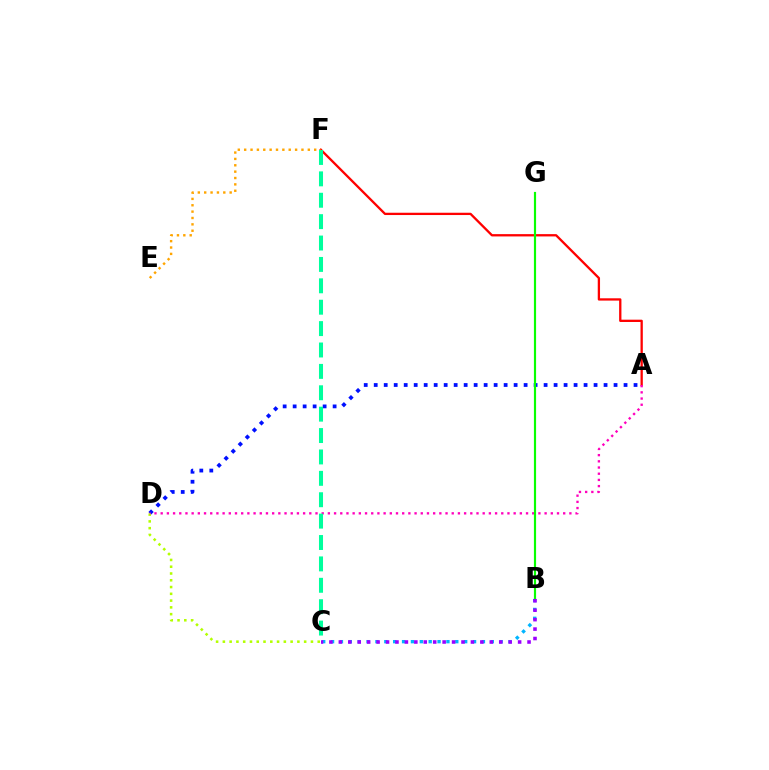{('B', 'C'): [{'color': '#00b5ff', 'line_style': 'dotted', 'thickness': 2.41}, {'color': '#9b00ff', 'line_style': 'dotted', 'thickness': 2.56}], ('A', 'D'): [{'color': '#0010ff', 'line_style': 'dotted', 'thickness': 2.72}, {'color': '#ff00bd', 'line_style': 'dotted', 'thickness': 1.68}], ('C', 'D'): [{'color': '#b3ff00', 'line_style': 'dotted', 'thickness': 1.84}], ('A', 'F'): [{'color': '#ff0000', 'line_style': 'solid', 'thickness': 1.66}], ('B', 'G'): [{'color': '#08ff00', 'line_style': 'solid', 'thickness': 1.56}], ('C', 'F'): [{'color': '#00ff9d', 'line_style': 'dashed', 'thickness': 2.91}], ('E', 'F'): [{'color': '#ffa500', 'line_style': 'dotted', 'thickness': 1.73}]}